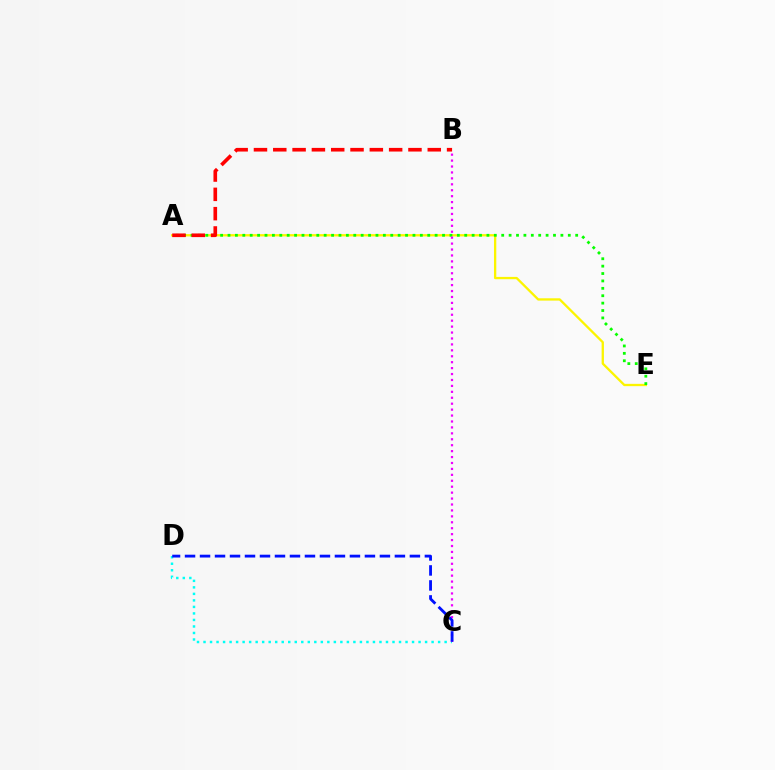{('C', 'D'): [{'color': '#00fff6', 'line_style': 'dotted', 'thickness': 1.77}, {'color': '#0010ff', 'line_style': 'dashed', 'thickness': 2.04}], ('A', 'E'): [{'color': '#fcf500', 'line_style': 'solid', 'thickness': 1.66}, {'color': '#08ff00', 'line_style': 'dotted', 'thickness': 2.01}], ('B', 'C'): [{'color': '#ee00ff', 'line_style': 'dotted', 'thickness': 1.61}], ('A', 'B'): [{'color': '#ff0000', 'line_style': 'dashed', 'thickness': 2.62}]}